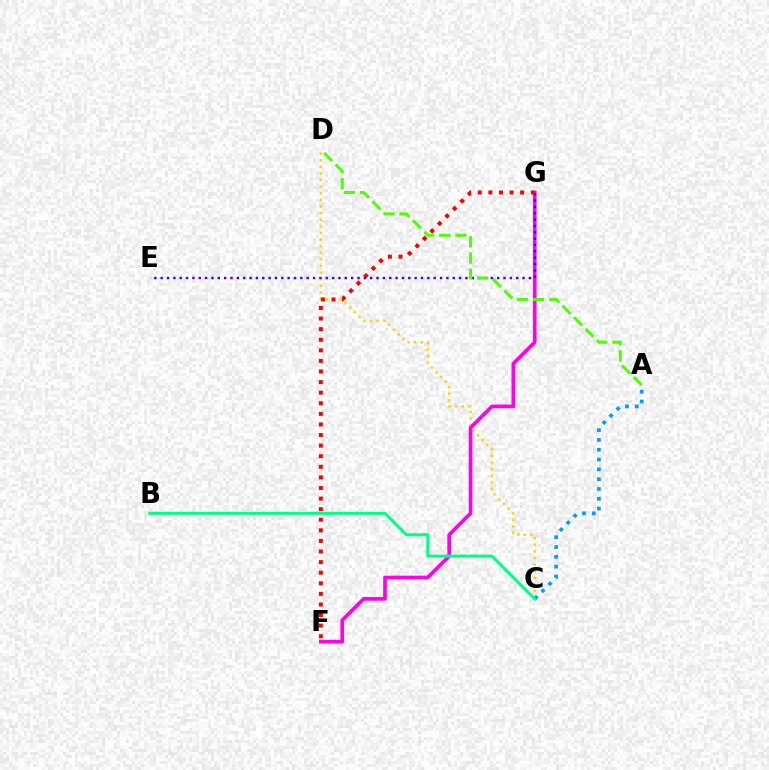{('C', 'D'): [{'color': '#ffd500', 'line_style': 'dotted', 'thickness': 1.8}], ('F', 'G'): [{'color': '#ff00ed', 'line_style': 'solid', 'thickness': 2.65}, {'color': '#ff0000', 'line_style': 'dotted', 'thickness': 2.88}], ('E', 'G'): [{'color': '#3700ff', 'line_style': 'dotted', 'thickness': 1.72}], ('A', 'D'): [{'color': '#4fff00', 'line_style': 'dashed', 'thickness': 2.2}], ('A', 'C'): [{'color': '#009eff', 'line_style': 'dotted', 'thickness': 2.67}], ('B', 'C'): [{'color': '#00ff86', 'line_style': 'solid', 'thickness': 2.16}]}